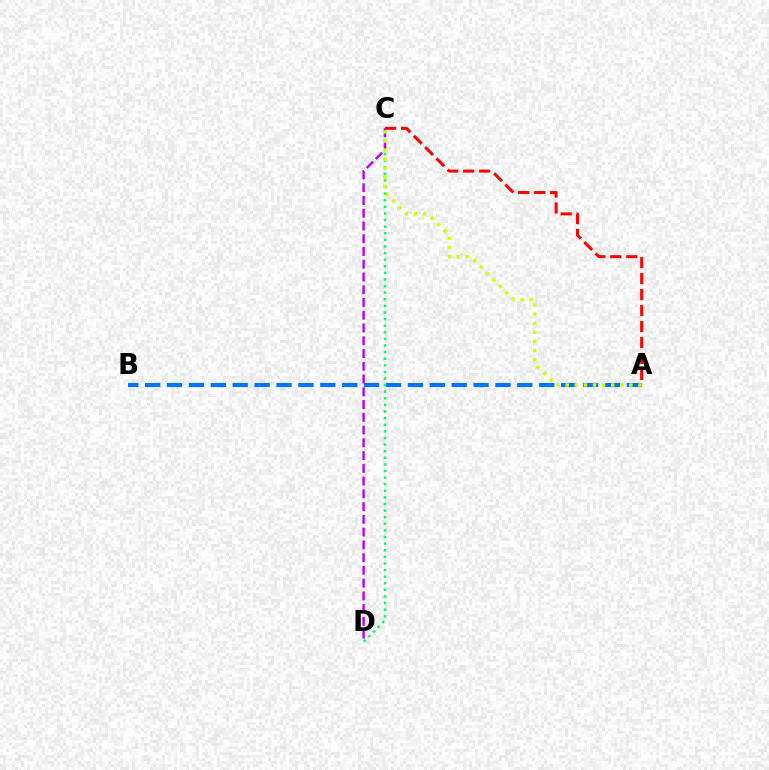{('A', 'B'): [{'color': '#0074ff', 'line_style': 'dashed', 'thickness': 2.97}], ('C', 'D'): [{'color': '#00ff5c', 'line_style': 'dotted', 'thickness': 1.79}, {'color': '#b900ff', 'line_style': 'dashed', 'thickness': 1.73}], ('A', 'C'): [{'color': '#ff0000', 'line_style': 'dashed', 'thickness': 2.17}, {'color': '#d1ff00', 'line_style': 'dotted', 'thickness': 2.47}]}